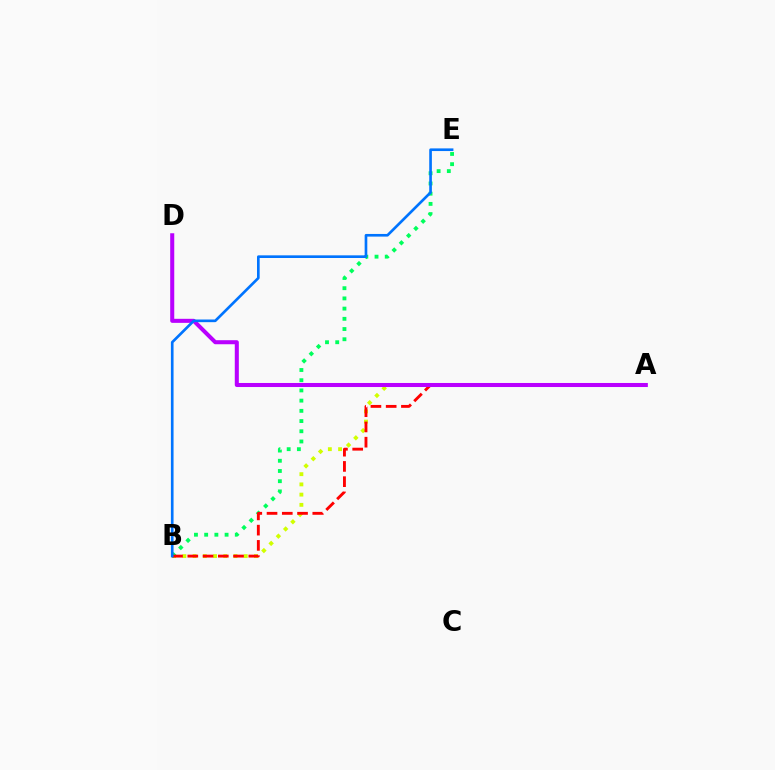{('A', 'B'): [{'color': '#d1ff00', 'line_style': 'dotted', 'thickness': 2.78}, {'color': '#ff0000', 'line_style': 'dashed', 'thickness': 2.07}], ('B', 'E'): [{'color': '#00ff5c', 'line_style': 'dotted', 'thickness': 2.77}, {'color': '#0074ff', 'line_style': 'solid', 'thickness': 1.91}], ('A', 'D'): [{'color': '#b900ff', 'line_style': 'solid', 'thickness': 2.91}]}